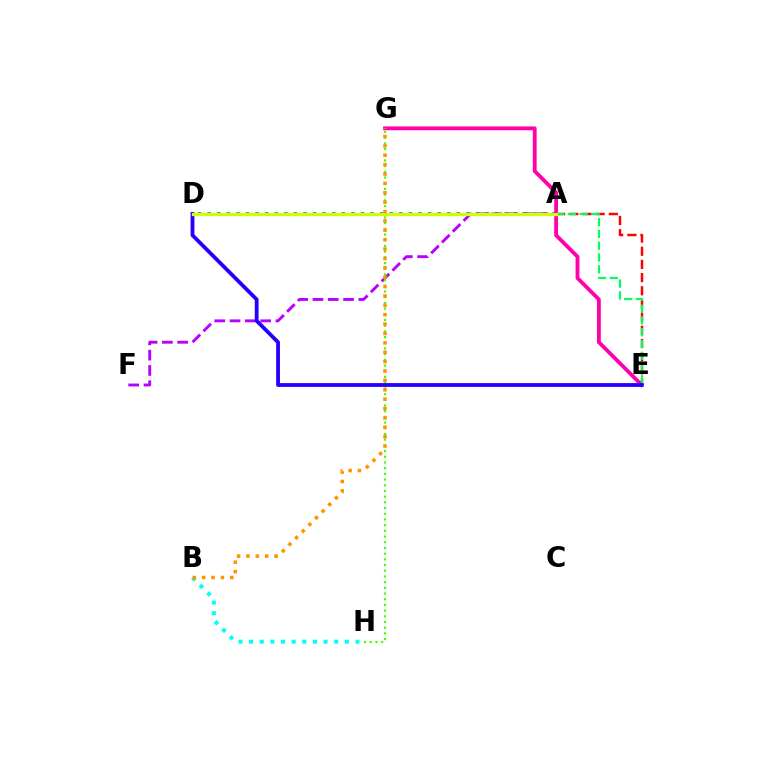{('B', 'H'): [{'color': '#00fff6', 'line_style': 'dotted', 'thickness': 2.89}], ('A', 'D'): [{'color': '#0074ff', 'line_style': 'dotted', 'thickness': 2.6}, {'color': '#d1ff00', 'line_style': 'solid', 'thickness': 2.36}], ('E', 'G'): [{'color': '#ff00ac', 'line_style': 'solid', 'thickness': 2.75}], ('A', 'F'): [{'color': '#b900ff', 'line_style': 'dashed', 'thickness': 2.08}], ('A', 'E'): [{'color': '#ff0000', 'line_style': 'dashed', 'thickness': 1.79}, {'color': '#00ff5c', 'line_style': 'dashed', 'thickness': 1.6}], ('G', 'H'): [{'color': '#3dff00', 'line_style': 'dotted', 'thickness': 1.55}], ('D', 'E'): [{'color': '#2500ff', 'line_style': 'solid', 'thickness': 2.74}], ('B', 'G'): [{'color': '#ff9400', 'line_style': 'dotted', 'thickness': 2.55}]}